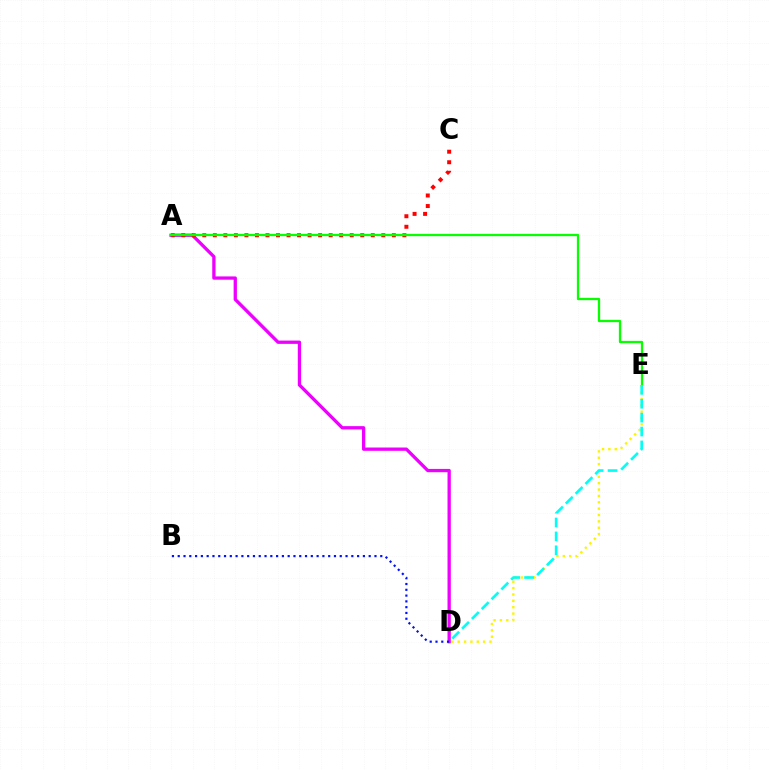{('A', 'D'): [{'color': '#ee00ff', 'line_style': 'solid', 'thickness': 2.37}], ('D', 'E'): [{'color': '#fcf500', 'line_style': 'dotted', 'thickness': 1.73}, {'color': '#00fff6', 'line_style': 'dashed', 'thickness': 1.89}], ('A', 'C'): [{'color': '#ff0000', 'line_style': 'dotted', 'thickness': 2.86}], ('A', 'E'): [{'color': '#08ff00', 'line_style': 'solid', 'thickness': 1.64}], ('B', 'D'): [{'color': '#0010ff', 'line_style': 'dotted', 'thickness': 1.57}]}